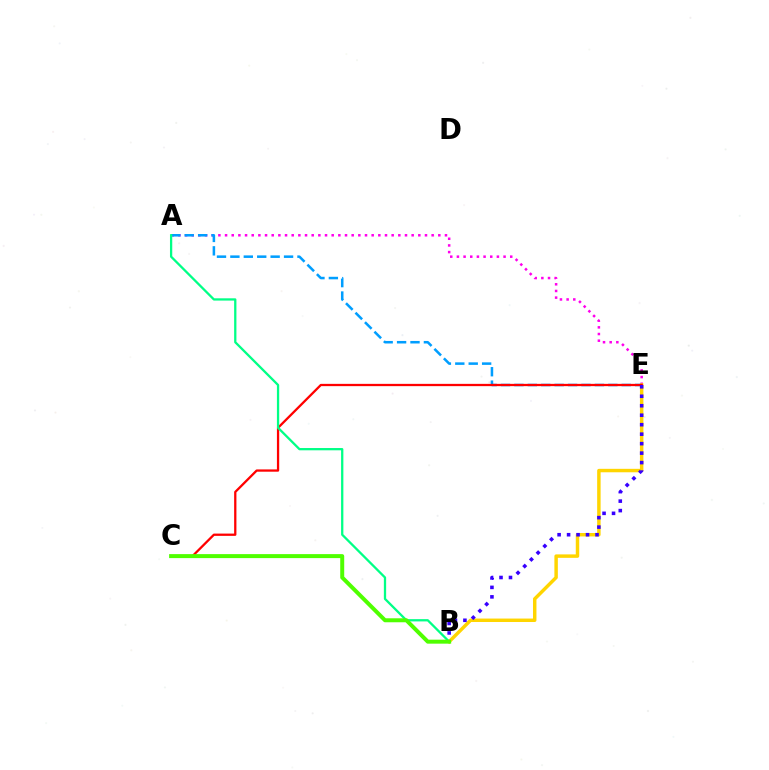{('A', 'E'): [{'color': '#ff00ed', 'line_style': 'dotted', 'thickness': 1.81}, {'color': '#009eff', 'line_style': 'dashed', 'thickness': 1.82}], ('B', 'E'): [{'color': '#ffd500', 'line_style': 'solid', 'thickness': 2.49}, {'color': '#3700ff', 'line_style': 'dotted', 'thickness': 2.57}], ('C', 'E'): [{'color': '#ff0000', 'line_style': 'solid', 'thickness': 1.64}], ('A', 'B'): [{'color': '#00ff86', 'line_style': 'solid', 'thickness': 1.64}], ('B', 'C'): [{'color': '#4fff00', 'line_style': 'solid', 'thickness': 2.87}]}